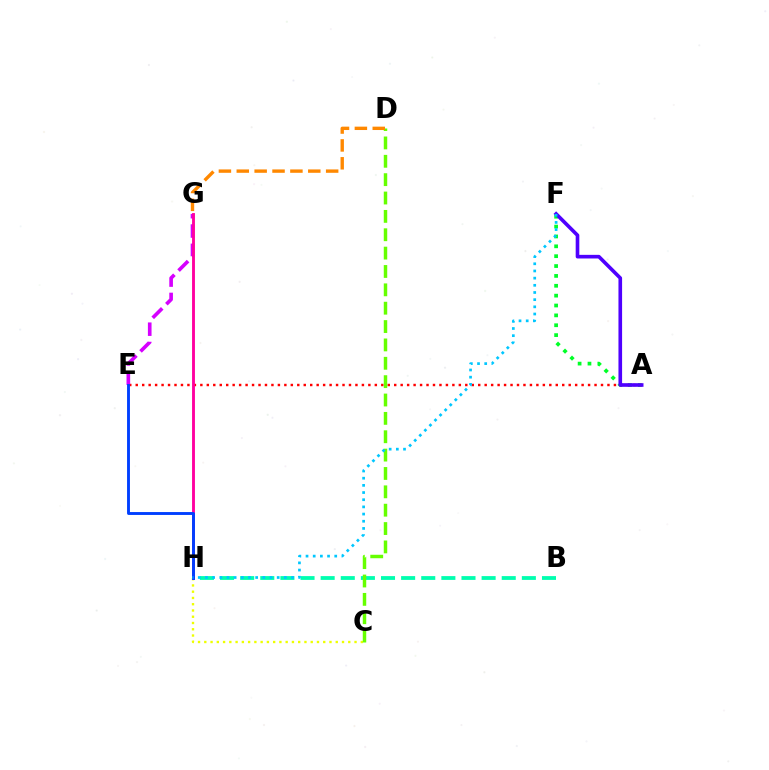{('B', 'H'): [{'color': '#00ffaf', 'line_style': 'dashed', 'thickness': 2.73}], ('C', 'H'): [{'color': '#eeff00', 'line_style': 'dotted', 'thickness': 1.7}], ('A', 'F'): [{'color': '#00ff27', 'line_style': 'dotted', 'thickness': 2.68}, {'color': '#4f00ff', 'line_style': 'solid', 'thickness': 2.62}], ('A', 'E'): [{'color': '#ff0000', 'line_style': 'dotted', 'thickness': 1.76}], ('C', 'D'): [{'color': '#66ff00', 'line_style': 'dashed', 'thickness': 2.49}], ('E', 'G'): [{'color': '#d600ff', 'line_style': 'dashed', 'thickness': 2.62}], ('G', 'H'): [{'color': '#ff00a0', 'line_style': 'solid', 'thickness': 2.07}], ('E', 'H'): [{'color': '#003fff', 'line_style': 'solid', 'thickness': 2.08}], ('F', 'H'): [{'color': '#00c7ff', 'line_style': 'dotted', 'thickness': 1.95}], ('D', 'G'): [{'color': '#ff8800', 'line_style': 'dashed', 'thickness': 2.43}]}